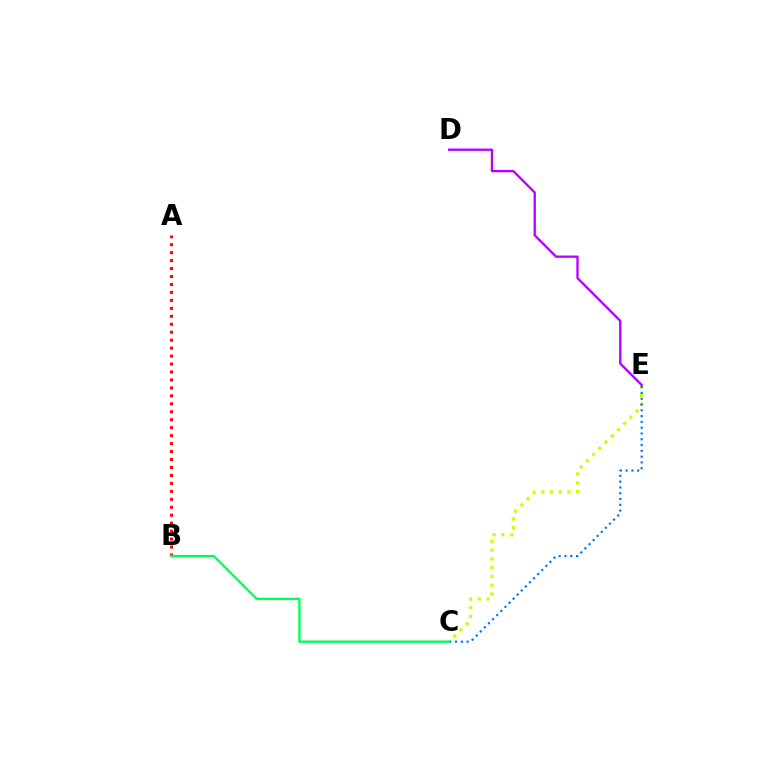{('C', 'E'): [{'color': '#d1ff00', 'line_style': 'dotted', 'thickness': 2.38}, {'color': '#0074ff', 'line_style': 'dotted', 'thickness': 1.57}], ('A', 'B'): [{'color': '#ff0000', 'line_style': 'dotted', 'thickness': 2.16}], ('D', 'E'): [{'color': '#b900ff', 'line_style': 'solid', 'thickness': 1.68}], ('B', 'C'): [{'color': '#00ff5c', 'line_style': 'solid', 'thickness': 1.71}]}